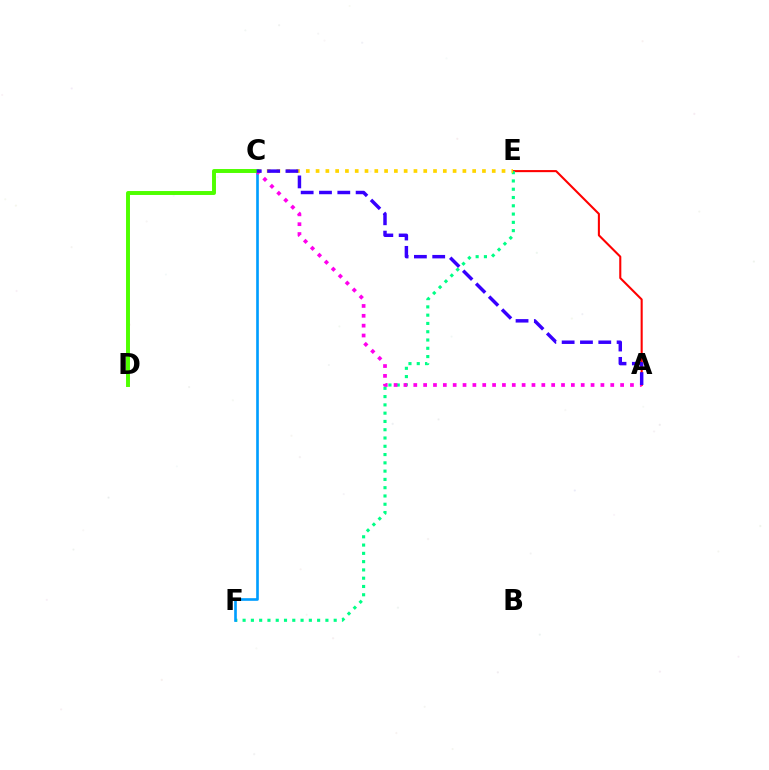{('A', 'E'): [{'color': '#ff0000', 'line_style': 'solid', 'thickness': 1.5}], ('E', 'F'): [{'color': '#00ff86', 'line_style': 'dotted', 'thickness': 2.25}], ('C', 'E'): [{'color': '#ffd500', 'line_style': 'dotted', 'thickness': 2.66}], ('C', 'F'): [{'color': '#009eff', 'line_style': 'solid', 'thickness': 1.91}], ('A', 'C'): [{'color': '#ff00ed', 'line_style': 'dotted', 'thickness': 2.68}, {'color': '#3700ff', 'line_style': 'dashed', 'thickness': 2.49}], ('C', 'D'): [{'color': '#4fff00', 'line_style': 'solid', 'thickness': 2.83}]}